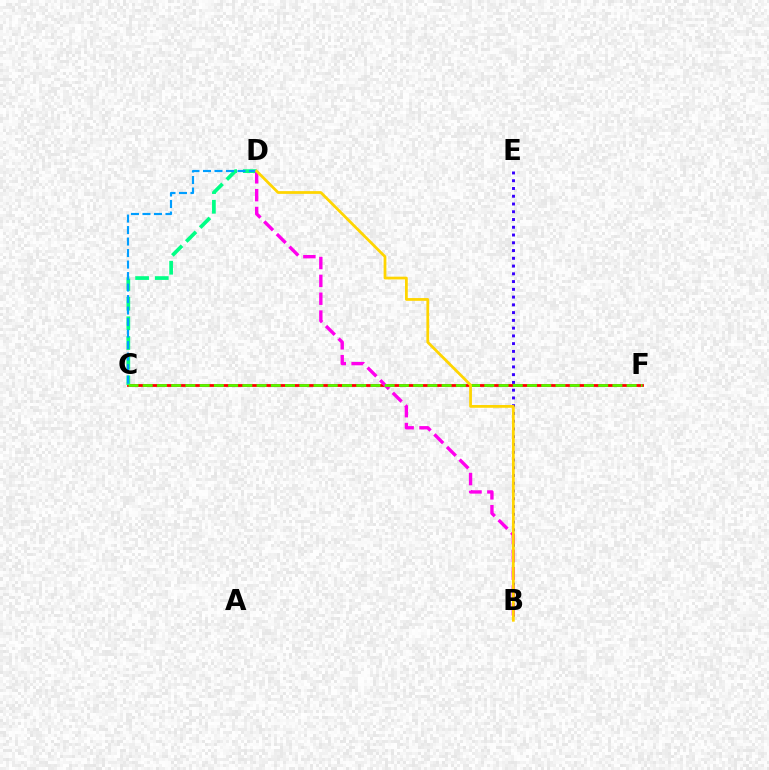{('C', 'F'): [{'color': '#ff0000', 'line_style': 'solid', 'thickness': 2.01}, {'color': '#4fff00', 'line_style': 'dashed', 'thickness': 1.93}], ('C', 'D'): [{'color': '#00ff86', 'line_style': 'dashed', 'thickness': 2.67}, {'color': '#009eff', 'line_style': 'dashed', 'thickness': 1.56}], ('B', 'E'): [{'color': '#3700ff', 'line_style': 'dotted', 'thickness': 2.11}], ('B', 'D'): [{'color': '#ff00ed', 'line_style': 'dashed', 'thickness': 2.42}, {'color': '#ffd500', 'line_style': 'solid', 'thickness': 1.99}]}